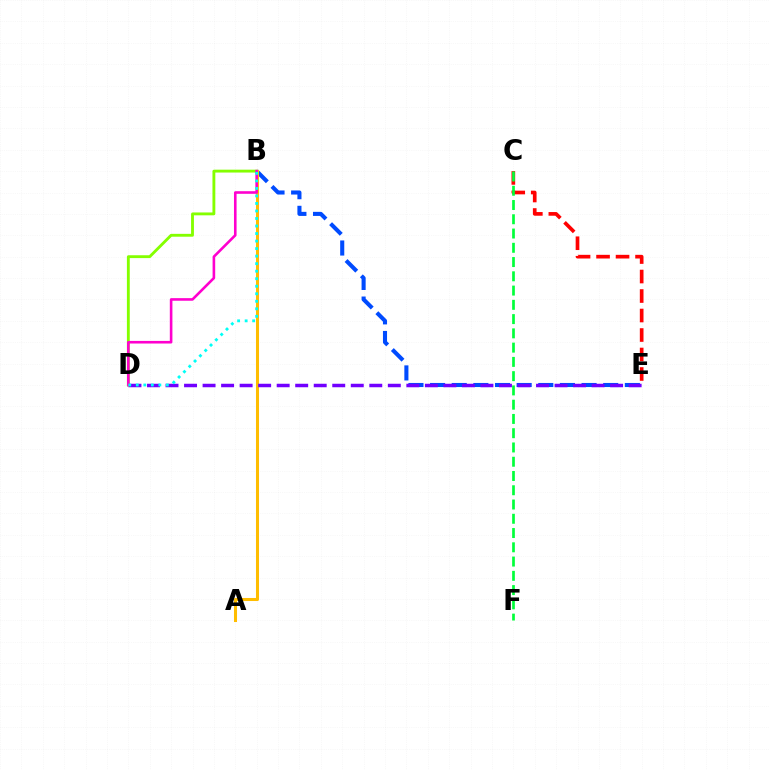{('B', 'D'): [{'color': '#84ff00', 'line_style': 'solid', 'thickness': 2.06}, {'color': '#ff00cf', 'line_style': 'solid', 'thickness': 1.87}, {'color': '#00fff6', 'line_style': 'dotted', 'thickness': 2.04}], ('B', 'E'): [{'color': '#004bff', 'line_style': 'dashed', 'thickness': 2.94}], ('A', 'B'): [{'color': '#ffbd00', 'line_style': 'solid', 'thickness': 2.19}], ('D', 'E'): [{'color': '#7200ff', 'line_style': 'dashed', 'thickness': 2.52}], ('C', 'E'): [{'color': '#ff0000', 'line_style': 'dashed', 'thickness': 2.65}], ('C', 'F'): [{'color': '#00ff39', 'line_style': 'dashed', 'thickness': 1.94}]}